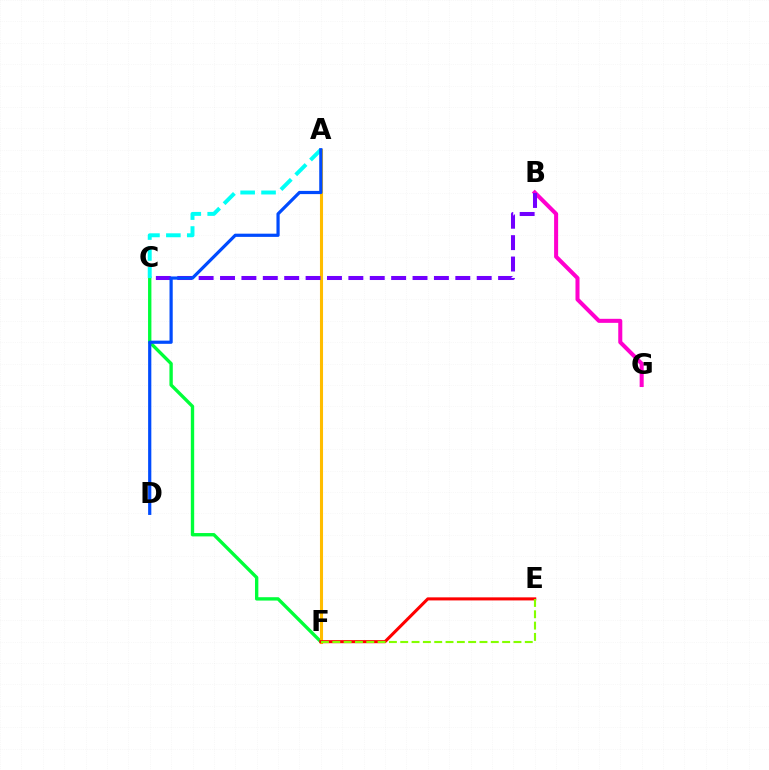{('C', 'F'): [{'color': '#00ff39', 'line_style': 'solid', 'thickness': 2.42}], ('A', 'F'): [{'color': '#ffbd00', 'line_style': 'solid', 'thickness': 2.22}], ('B', 'G'): [{'color': '#ff00cf', 'line_style': 'solid', 'thickness': 2.91}], ('A', 'C'): [{'color': '#00fff6', 'line_style': 'dashed', 'thickness': 2.84}], ('B', 'C'): [{'color': '#7200ff', 'line_style': 'dashed', 'thickness': 2.91}], ('A', 'D'): [{'color': '#004bff', 'line_style': 'solid', 'thickness': 2.31}], ('E', 'F'): [{'color': '#ff0000', 'line_style': 'solid', 'thickness': 2.21}, {'color': '#84ff00', 'line_style': 'dashed', 'thickness': 1.54}]}